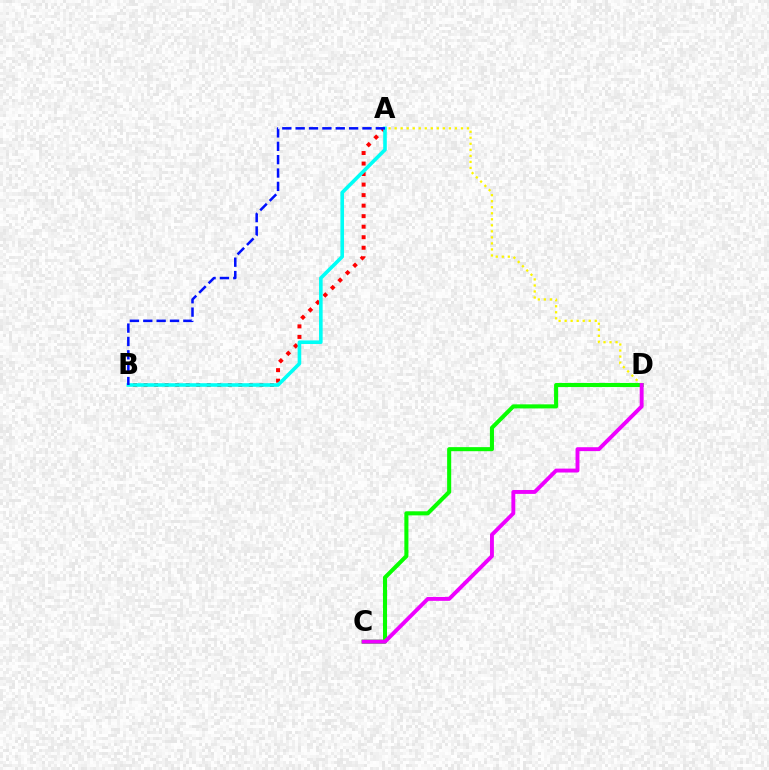{('A', 'B'): [{'color': '#ff0000', 'line_style': 'dotted', 'thickness': 2.86}, {'color': '#00fff6', 'line_style': 'solid', 'thickness': 2.59}, {'color': '#0010ff', 'line_style': 'dashed', 'thickness': 1.82}], ('A', 'D'): [{'color': '#fcf500', 'line_style': 'dotted', 'thickness': 1.64}], ('C', 'D'): [{'color': '#08ff00', 'line_style': 'solid', 'thickness': 2.93}, {'color': '#ee00ff', 'line_style': 'solid', 'thickness': 2.81}]}